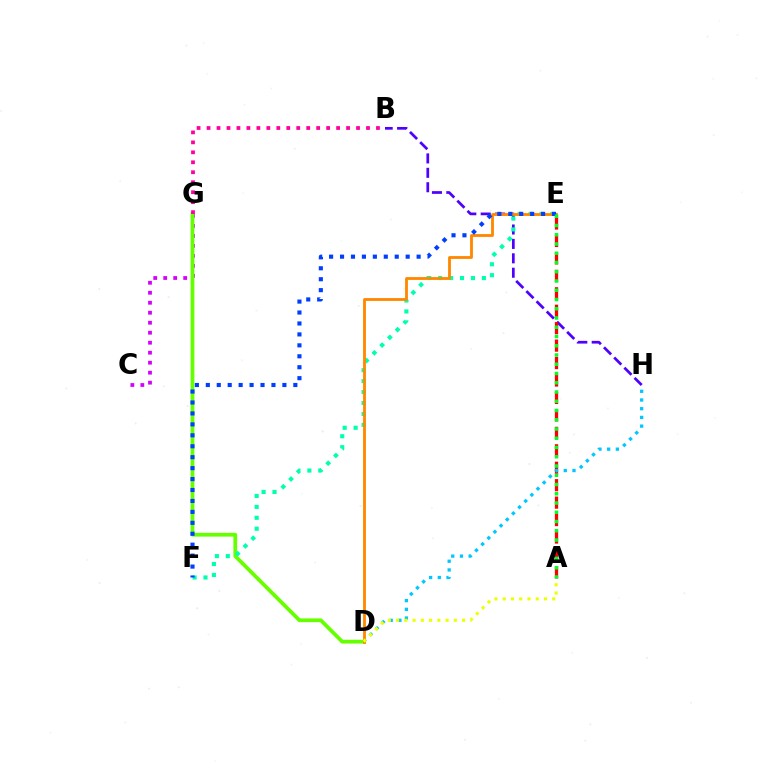{('C', 'G'): [{'color': '#d600ff', 'line_style': 'dotted', 'thickness': 2.71}], ('B', 'H'): [{'color': '#4f00ff', 'line_style': 'dashed', 'thickness': 1.96}], ('D', 'G'): [{'color': '#66ff00', 'line_style': 'solid', 'thickness': 2.71}], ('E', 'F'): [{'color': '#00ffaf', 'line_style': 'dotted', 'thickness': 2.97}, {'color': '#003fff', 'line_style': 'dotted', 'thickness': 2.97}], ('A', 'E'): [{'color': '#ff0000', 'line_style': 'dashed', 'thickness': 2.37}, {'color': '#00ff27', 'line_style': 'dotted', 'thickness': 2.51}], ('B', 'G'): [{'color': '#ff00a0', 'line_style': 'dotted', 'thickness': 2.71}], ('D', 'H'): [{'color': '#00c7ff', 'line_style': 'dotted', 'thickness': 2.37}], ('D', 'E'): [{'color': '#ff8800', 'line_style': 'solid', 'thickness': 2.03}], ('A', 'D'): [{'color': '#eeff00', 'line_style': 'dotted', 'thickness': 2.24}]}